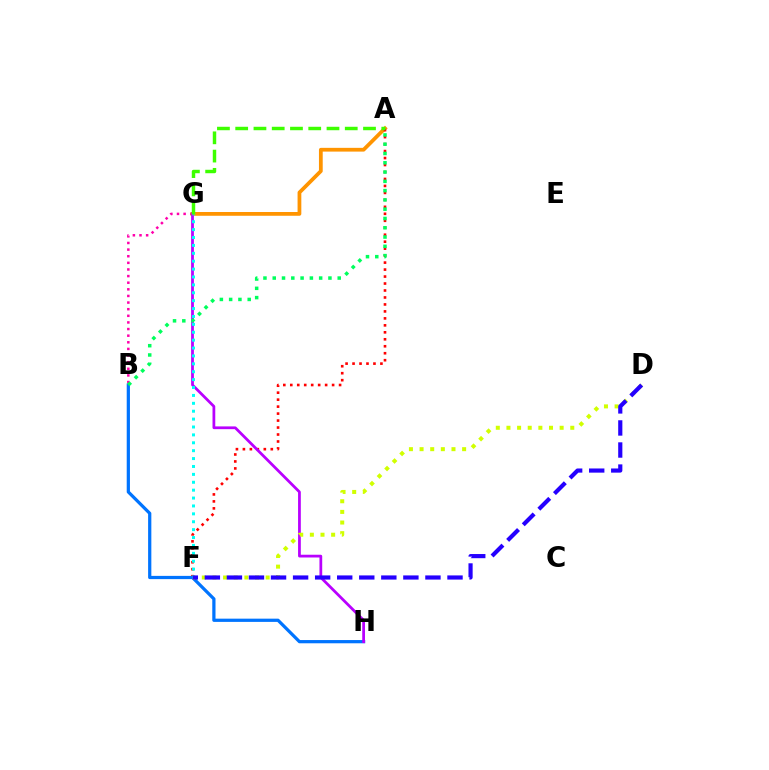{('B', 'G'): [{'color': '#ff00ac', 'line_style': 'dotted', 'thickness': 1.8}], ('A', 'G'): [{'color': '#ff9400', 'line_style': 'solid', 'thickness': 2.71}, {'color': '#3dff00', 'line_style': 'dashed', 'thickness': 2.48}], ('A', 'F'): [{'color': '#ff0000', 'line_style': 'dotted', 'thickness': 1.89}], ('B', 'H'): [{'color': '#0074ff', 'line_style': 'solid', 'thickness': 2.33}], ('G', 'H'): [{'color': '#b900ff', 'line_style': 'solid', 'thickness': 1.98}], ('A', 'B'): [{'color': '#00ff5c', 'line_style': 'dotted', 'thickness': 2.52}], ('D', 'F'): [{'color': '#d1ff00', 'line_style': 'dotted', 'thickness': 2.89}, {'color': '#2500ff', 'line_style': 'dashed', 'thickness': 3.0}], ('F', 'G'): [{'color': '#00fff6', 'line_style': 'dotted', 'thickness': 2.15}]}